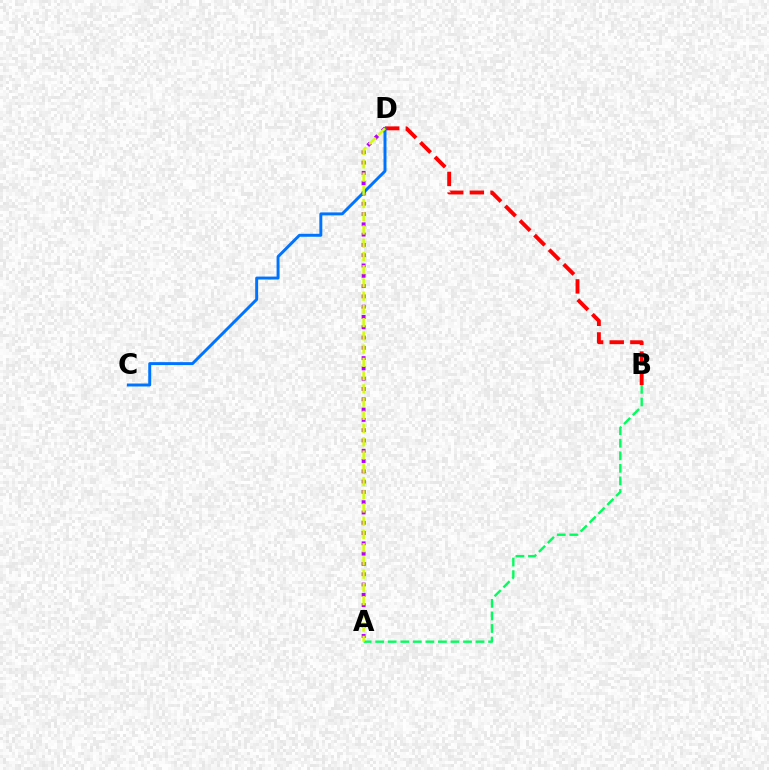{('A', 'D'): [{'color': '#b900ff', 'line_style': 'dotted', 'thickness': 2.8}, {'color': '#d1ff00', 'line_style': 'dashed', 'thickness': 1.8}], ('A', 'B'): [{'color': '#00ff5c', 'line_style': 'dashed', 'thickness': 1.7}], ('B', 'D'): [{'color': '#ff0000', 'line_style': 'dashed', 'thickness': 2.8}], ('C', 'D'): [{'color': '#0074ff', 'line_style': 'solid', 'thickness': 2.13}]}